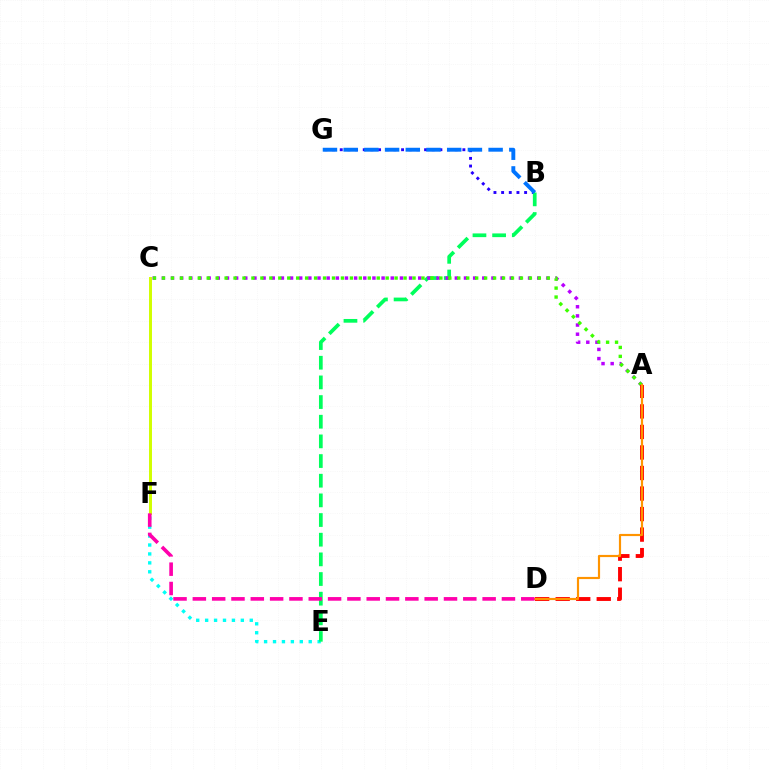{('B', 'G'): [{'color': '#2500ff', 'line_style': 'dotted', 'thickness': 2.08}, {'color': '#0074ff', 'line_style': 'dashed', 'thickness': 2.81}], ('E', 'F'): [{'color': '#00fff6', 'line_style': 'dotted', 'thickness': 2.43}], ('B', 'E'): [{'color': '#00ff5c', 'line_style': 'dashed', 'thickness': 2.67}], ('A', 'C'): [{'color': '#b900ff', 'line_style': 'dotted', 'thickness': 2.49}, {'color': '#3dff00', 'line_style': 'dotted', 'thickness': 2.43}], ('A', 'D'): [{'color': '#ff0000', 'line_style': 'dashed', 'thickness': 2.79}, {'color': '#ff9400', 'line_style': 'solid', 'thickness': 1.57}], ('C', 'F'): [{'color': '#d1ff00', 'line_style': 'solid', 'thickness': 2.13}], ('D', 'F'): [{'color': '#ff00ac', 'line_style': 'dashed', 'thickness': 2.62}]}